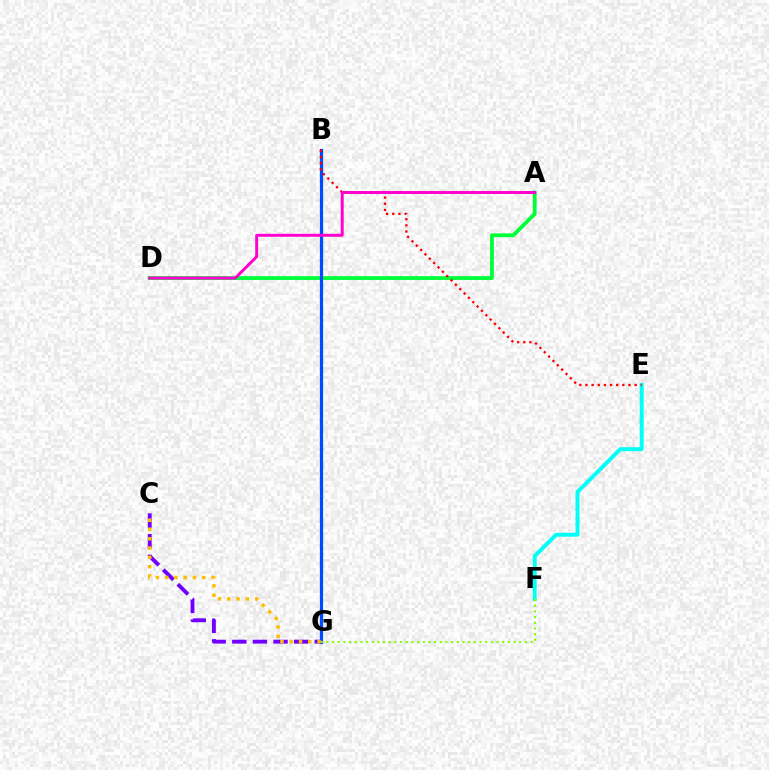{('A', 'D'): [{'color': '#00ff39', 'line_style': 'solid', 'thickness': 2.75}, {'color': '#ff00cf', 'line_style': 'solid', 'thickness': 2.11}], ('B', 'G'): [{'color': '#004bff', 'line_style': 'solid', 'thickness': 2.33}], ('E', 'F'): [{'color': '#00fff6', 'line_style': 'solid', 'thickness': 2.83}], ('C', 'G'): [{'color': '#7200ff', 'line_style': 'dashed', 'thickness': 2.8}, {'color': '#ffbd00', 'line_style': 'dotted', 'thickness': 2.52}], ('B', 'E'): [{'color': '#ff0000', 'line_style': 'dotted', 'thickness': 1.67}], ('F', 'G'): [{'color': '#84ff00', 'line_style': 'dotted', 'thickness': 1.54}]}